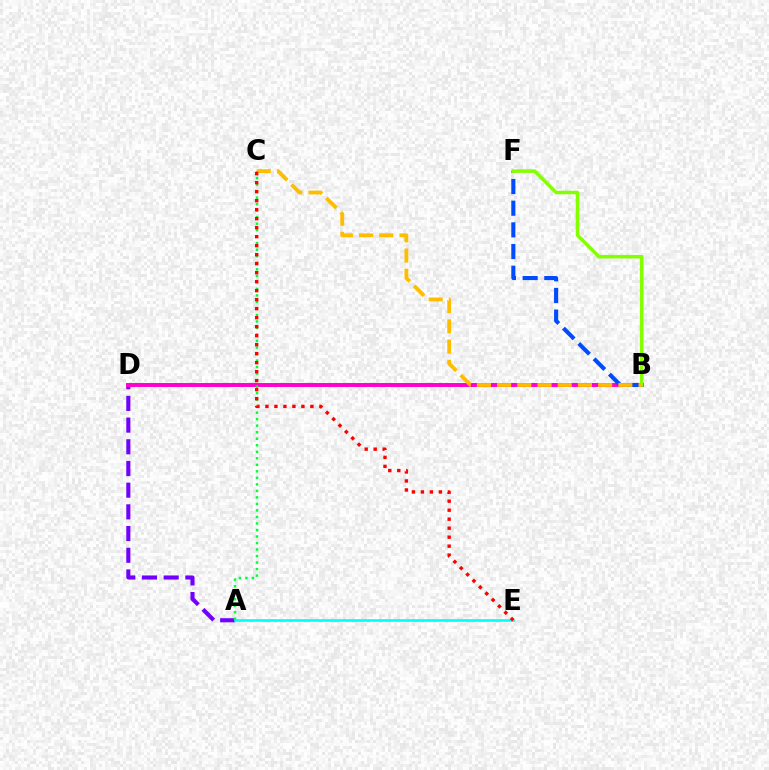{('A', 'D'): [{'color': '#7200ff', 'line_style': 'dashed', 'thickness': 2.95}], ('B', 'D'): [{'color': '#ff00cf', 'line_style': 'solid', 'thickness': 2.84}], ('B', 'F'): [{'color': '#004bff', 'line_style': 'dashed', 'thickness': 2.94}, {'color': '#84ff00', 'line_style': 'solid', 'thickness': 2.53}], ('B', 'C'): [{'color': '#ffbd00', 'line_style': 'dashed', 'thickness': 2.75}], ('A', 'E'): [{'color': '#00fff6', 'line_style': 'solid', 'thickness': 1.87}], ('A', 'C'): [{'color': '#00ff39', 'line_style': 'dotted', 'thickness': 1.77}], ('C', 'E'): [{'color': '#ff0000', 'line_style': 'dotted', 'thickness': 2.45}]}